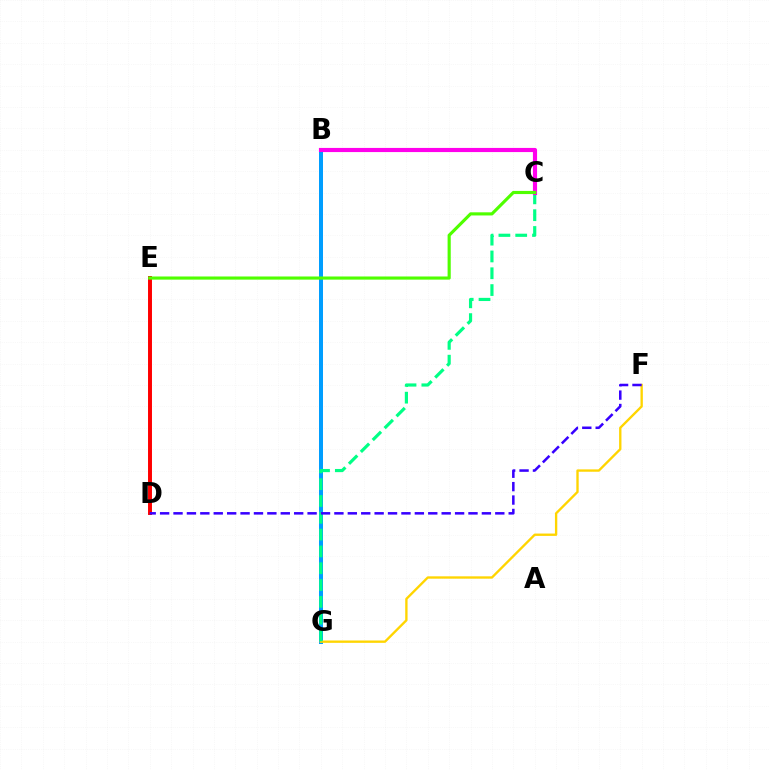{('B', 'G'): [{'color': '#009eff', 'line_style': 'solid', 'thickness': 2.88}], ('F', 'G'): [{'color': '#ffd500', 'line_style': 'solid', 'thickness': 1.69}], ('C', 'G'): [{'color': '#00ff86', 'line_style': 'dashed', 'thickness': 2.28}], ('B', 'C'): [{'color': '#ff00ed', 'line_style': 'solid', 'thickness': 2.98}], ('D', 'E'): [{'color': '#ff0000', 'line_style': 'solid', 'thickness': 2.84}], ('C', 'E'): [{'color': '#4fff00', 'line_style': 'solid', 'thickness': 2.26}], ('D', 'F'): [{'color': '#3700ff', 'line_style': 'dashed', 'thickness': 1.82}]}